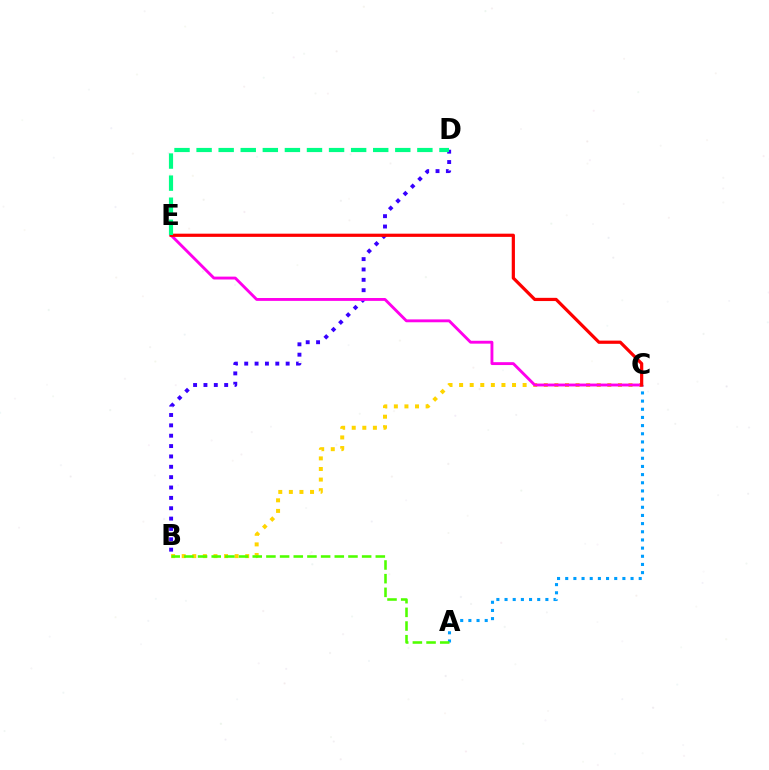{('B', 'C'): [{'color': '#ffd500', 'line_style': 'dotted', 'thickness': 2.88}], ('A', 'C'): [{'color': '#009eff', 'line_style': 'dotted', 'thickness': 2.22}], ('B', 'D'): [{'color': '#3700ff', 'line_style': 'dotted', 'thickness': 2.81}], ('C', 'E'): [{'color': '#ff00ed', 'line_style': 'solid', 'thickness': 2.07}, {'color': '#ff0000', 'line_style': 'solid', 'thickness': 2.31}], ('A', 'B'): [{'color': '#4fff00', 'line_style': 'dashed', 'thickness': 1.86}], ('D', 'E'): [{'color': '#00ff86', 'line_style': 'dashed', 'thickness': 3.0}]}